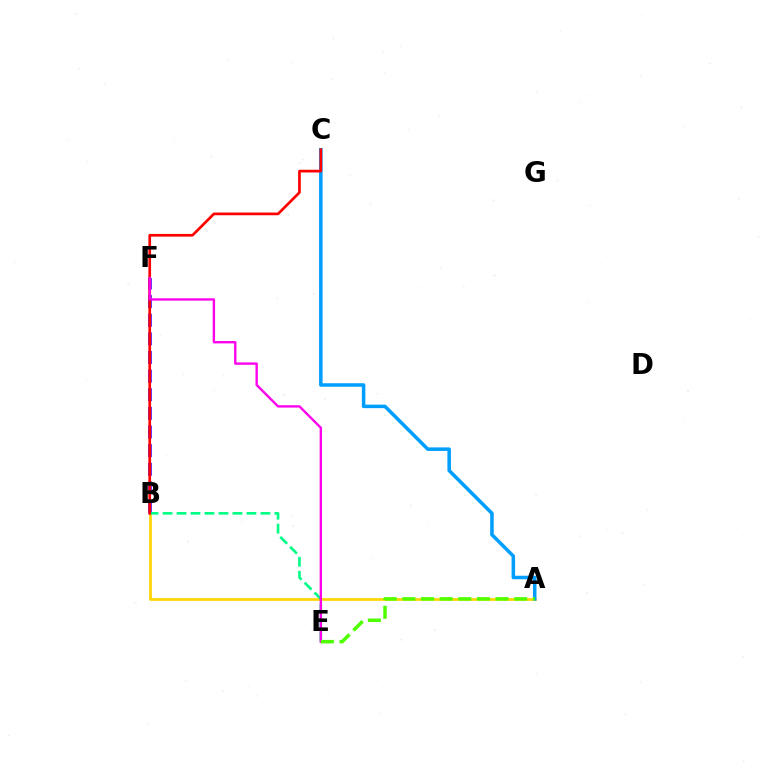{('B', 'F'): [{'color': '#3700ff', 'line_style': 'dashed', 'thickness': 2.53}], ('A', 'B'): [{'color': '#ffd500', 'line_style': 'solid', 'thickness': 1.93}], ('A', 'C'): [{'color': '#009eff', 'line_style': 'solid', 'thickness': 2.54}], ('B', 'E'): [{'color': '#00ff86', 'line_style': 'dashed', 'thickness': 1.9}], ('B', 'C'): [{'color': '#ff0000', 'line_style': 'solid', 'thickness': 1.94}], ('E', 'F'): [{'color': '#ff00ed', 'line_style': 'solid', 'thickness': 1.7}], ('A', 'E'): [{'color': '#4fff00', 'line_style': 'dashed', 'thickness': 2.53}]}